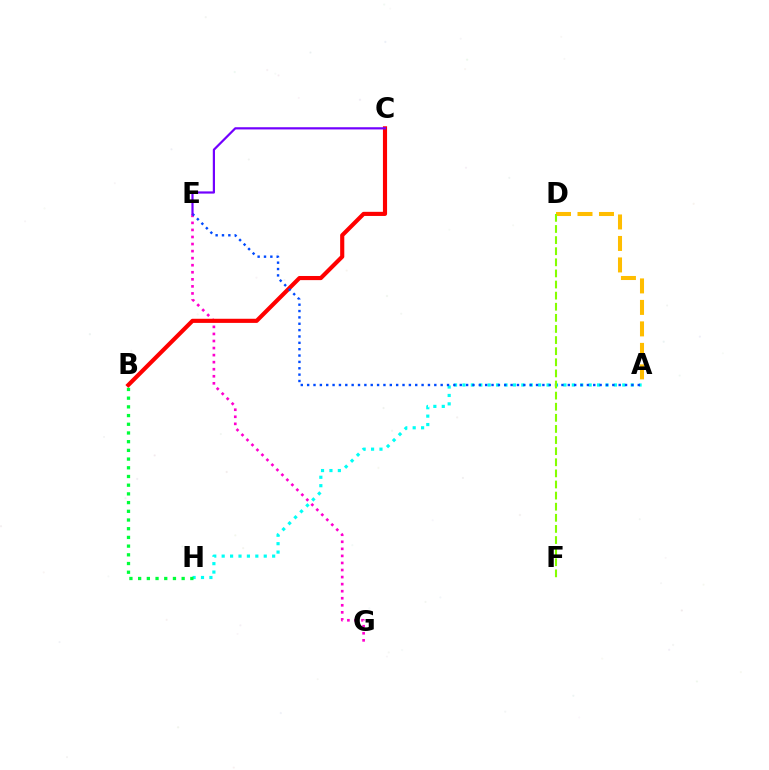{('E', 'G'): [{'color': '#ff00cf', 'line_style': 'dotted', 'thickness': 1.92}], ('B', 'C'): [{'color': '#ff0000', 'line_style': 'solid', 'thickness': 2.97}], ('A', 'H'): [{'color': '#00fff6', 'line_style': 'dotted', 'thickness': 2.29}], ('A', 'D'): [{'color': '#ffbd00', 'line_style': 'dashed', 'thickness': 2.92}], ('A', 'E'): [{'color': '#004bff', 'line_style': 'dotted', 'thickness': 1.73}], ('B', 'H'): [{'color': '#00ff39', 'line_style': 'dotted', 'thickness': 2.36}], ('D', 'F'): [{'color': '#84ff00', 'line_style': 'dashed', 'thickness': 1.51}], ('C', 'E'): [{'color': '#7200ff', 'line_style': 'solid', 'thickness': 1.59}]}